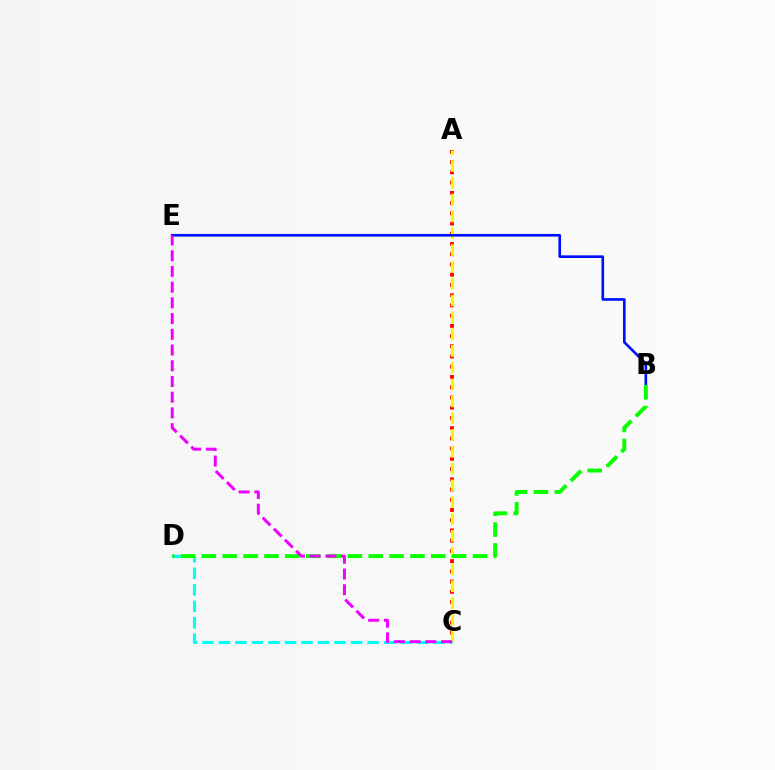{('A', 'C'): [{'color': '#ff0000', 'line_style': 'dotted', 'thickness': 2.78}, {'color': '#fcf500', 'line_style': 'dashed', 'thickness': 2.28}], ('C', 'D'): [{'color': '#00fff6', 'line_style': 'dashed', 'thickness': 2.24}], ('B', 'E'): [{'color': '#0010ff', 'line_style': 'solid', 'thickness': 1.91}], ('B', 'D'): [{'color': '#08ff00', 'line_style': 'dashed', 'thickness': 2.83}], ('C', 'E'): [{'color': '#ee00ff', 'line_style': 'dashed', 'thickness': 2.14}]}